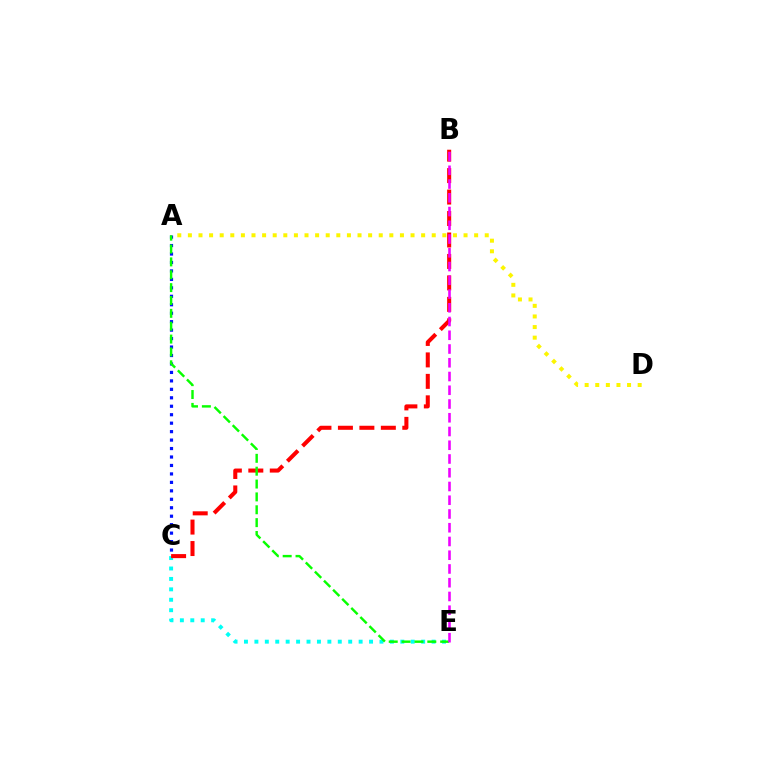{('C', 'E'): [{'color': '#00fff6', 'line_style': 'dotted', 'thickness': 2.83}], ('B', 'C'): [{'color': '#ff0000', 'line_style': 'dashed', 'thickness': 2.92}], ('A', 'C'): [{'color': '#0010ff', 'line_style': 'dotted', 'thickness': 2.3}], ('A', 'E'): [{'color': '#08ff00', 'line_style': 'dashed', 'thickness': 1.75}], ('B', 'E'): [{'color': '#ee00ff', 'line_style': 'dashed', 'thickness': 1.87}], ('A', 'D'): [{'color': '#fcf500', 'line_style': 'dotted', 'thickness': 2.88}]}